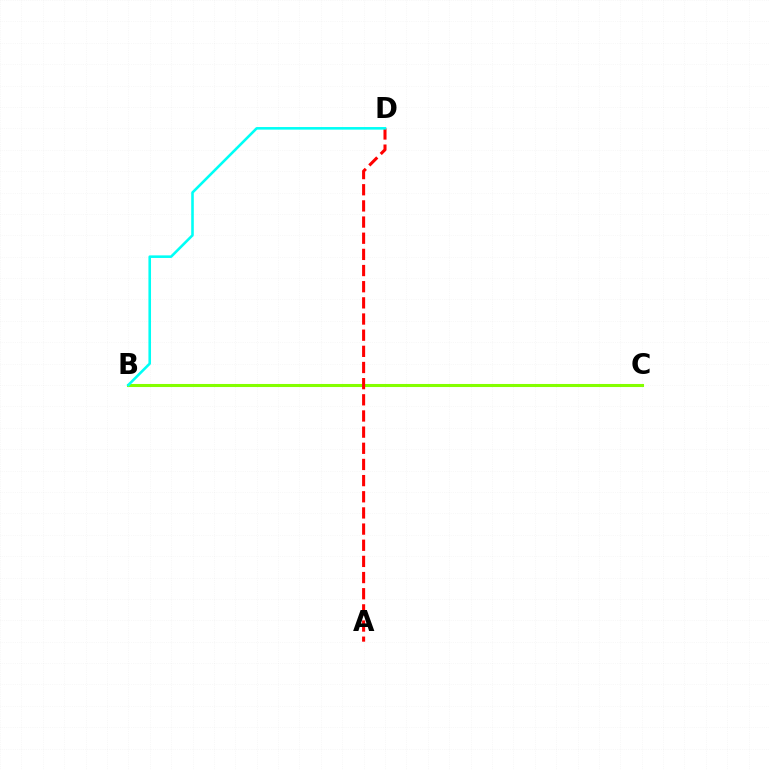{('B', 'C'): [{'color': '#7200ff', 'line_style': 'solid', 'thickness': 2.06}, {'color': '#84ff00', 'line_style': 'solid', 'thickness': 2.2}], ('A', 'D'): [{'color': '#ff0000', 'line_style': 'dashed', 'thickness': 2.2}], ('B', 'D'): [{'color': '#00fff6', 'line_style': 'solid', 'thickness': 1.87}]}